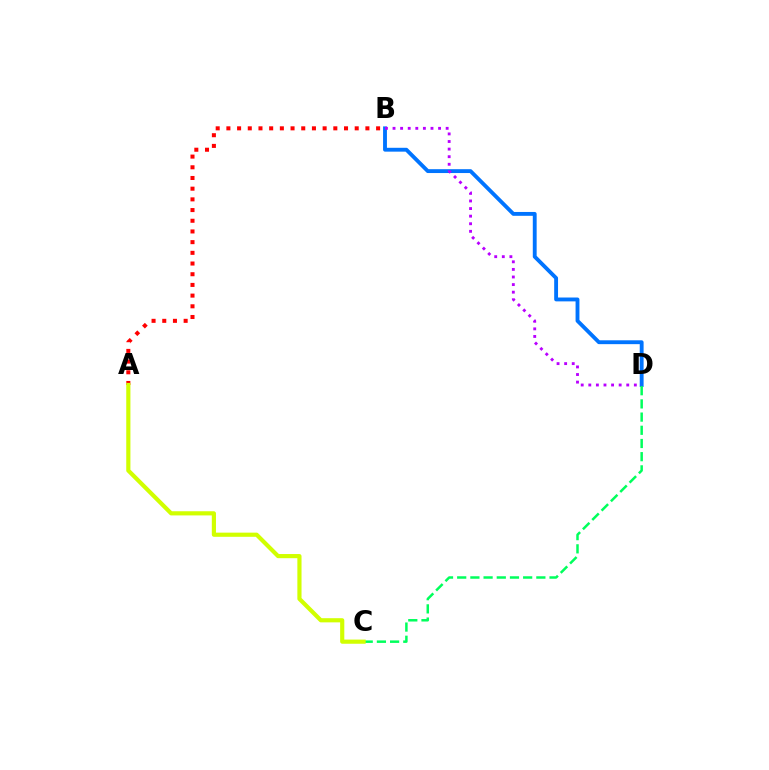{('B', 'D'): [{'color': '#0074ff', 'line_style': 'solid', 'thickness': 2.78}, {'color': '#b900ff', 'line_style': 'dotted', 'thickness': 2.06}], ('C', 'D'): [{'color': '#00ff5c', 'line_style': 'dashed', 'thickness': 1.79}], ('A', 'B'): [{'color': '#ff0000', 'line_style': 'dotted', 'thickness': 2.91}], ('A', 'C'): [{'color': '#d1ff00', 'line_style': 'solid', 'thickness': 3.0}]}